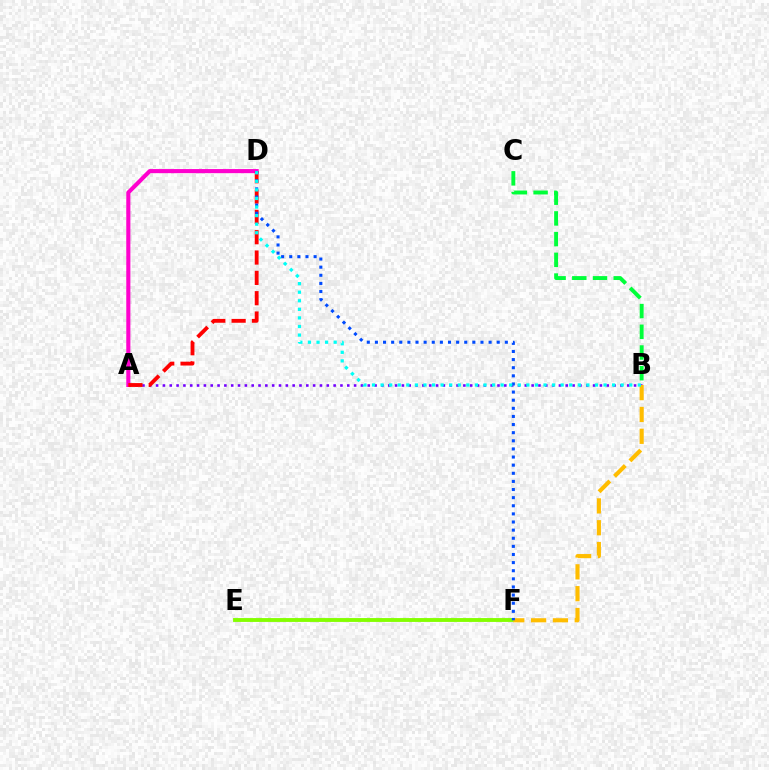{('A', 'B'): [{'color': '#7200ff', 'line_style': 'dotted', 'thickness': 1.86}], ('E', 'F'): [{'color': '#84ff00', 'line_style': 'solid', 'thickness': 2.78}], ('A', 'D'): [{'color': '#ff00cf', 'line_style': 'solid', 'thickness': 2.95}, {'color': '#ff0000', 'line_style': 'dashed', 'thickness': 2.76}], ('B', 'F'): [{'color': '#ffbd00', 'line_style': 'dashed', 'thickness': 2.97}], ('D', 'F'): [{'color': '#004bff', 'line_style': 'dotted', 'thickness': 2.21}], ('B', 'D'): [{'color': '#00fff6', 'line_style': 'dotted', 'thickness': 2.33}], ('B', 'C'): [{'color': '#00ff39', 'line_style': 'dashed', 'thickness': 2.81}]}